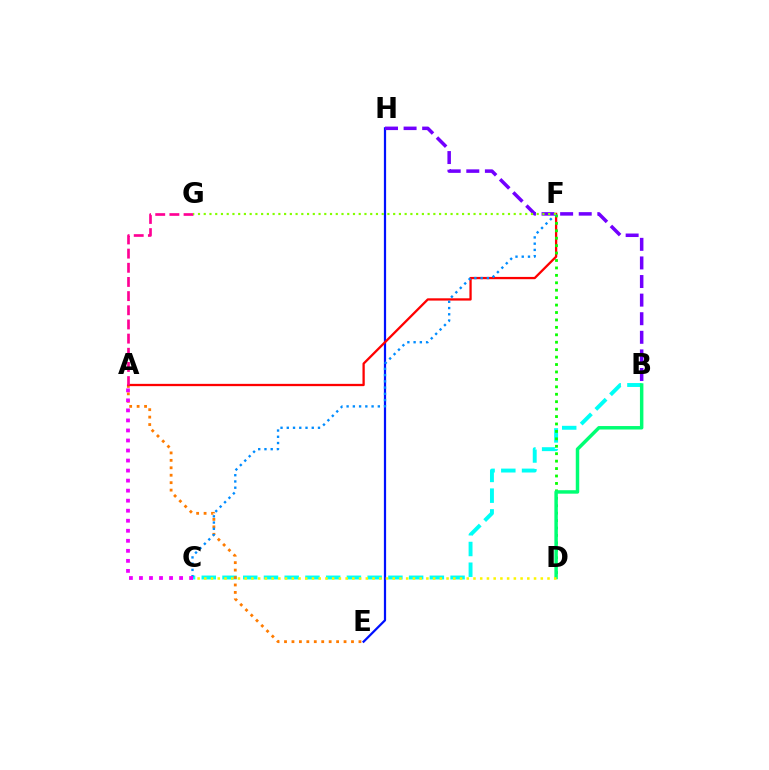{('E', 'H'): [{'color': '#0010ff', 'line_style': 'solid', 'thickness': 1.6}], ('B', 'C'): [{'color': '#00fff6', 'line_style': 'dashed', 'thickness': 2.82}], ('A', 'E'): [{'color': '#ff7c00', 'line_style': 'dotted', 'thickness': 2.02}], ('A', 'F'): [{'color': '#ff0000', 'line_style': 'solid', 'thickness': 1.65}], ('D', 'F'): [{'color': '#08ff00', 'line_style': 'dotted', 'thickness': 2.02}], ('B', 'D'): [{'color': '#00ff74', 'line_style': 'solid', 'thickness': 2.5}], ('C', 'F'): [{'color': '#008cff', 'line_style': 'dotted', 'thickness': 1.7}], ('B', 'H'): [{'color': '#7200ff', 'line_style': 'dashed', 'thickness': 2.53}], ('A', 'G'): [{'color': '#ff0094', 'line_style': 'dashed', 'thickness': 1.92}], ('C', 'D'): [{'color': '#fcf500', 'line_style': 'dotted', 'thickness': 1.83}], ('A', 'C'): [{'color': '#ee00ff', 'line_style': 'dotted', 'thickness': 2.73}], ('F', 'G'): [{'color': '#84ff00', 'line_style': 'dotted', 'thickness': 1.56}]}